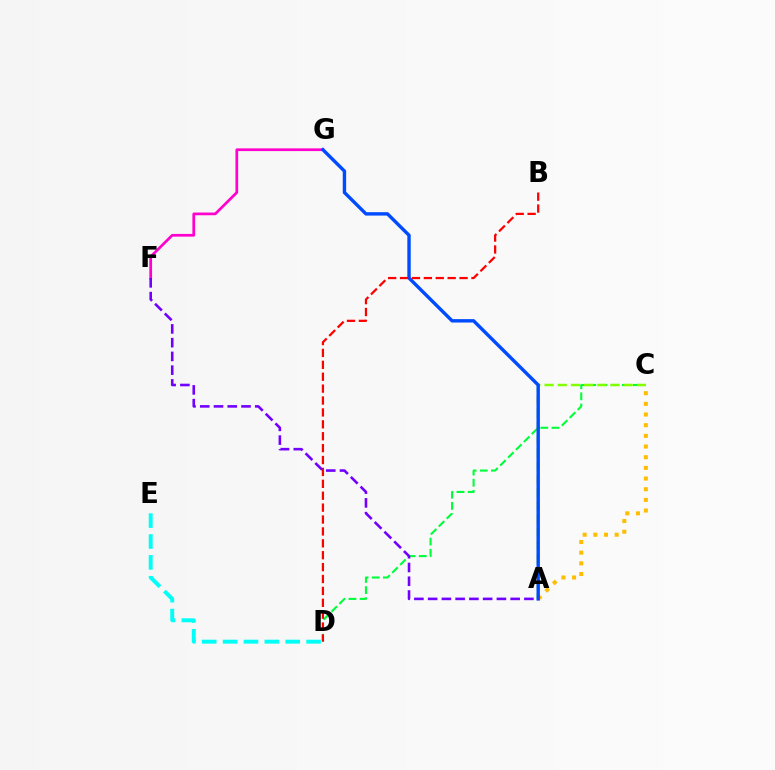{('C', 'D'): [{'color': '#00ff39', 'line_style': 'dashed', 'thickness': 1.52}], ('D', 'E'): [{'color': '#00fff6', 'line_style': 'dashed', 'thickness': 2.84}], ('A', 'C'): [{'color': '#84ff00', 'line_style': 'dashed', 'thickness': 1.79}, {'color': '#ffbd00', 'line_style': 'dotted', 'thickness': 2.9}], ('F', 'G'): [{'color': '#ff00cf', 'line_style': 'solid', 'thickness': 1.96}], ('A', 'G'): [{'color': '#004bff', 'line_style': 'solid', 'thickness': 2.44}], ('B', 'D'): [{'color': '#ff0000', 'line_style': 'dashed', 'thickness': 1.62}], ('A', 'F'): [{'color': '#7200ff', 'line_style': 'dashed', 'thickness': 1.87}]}